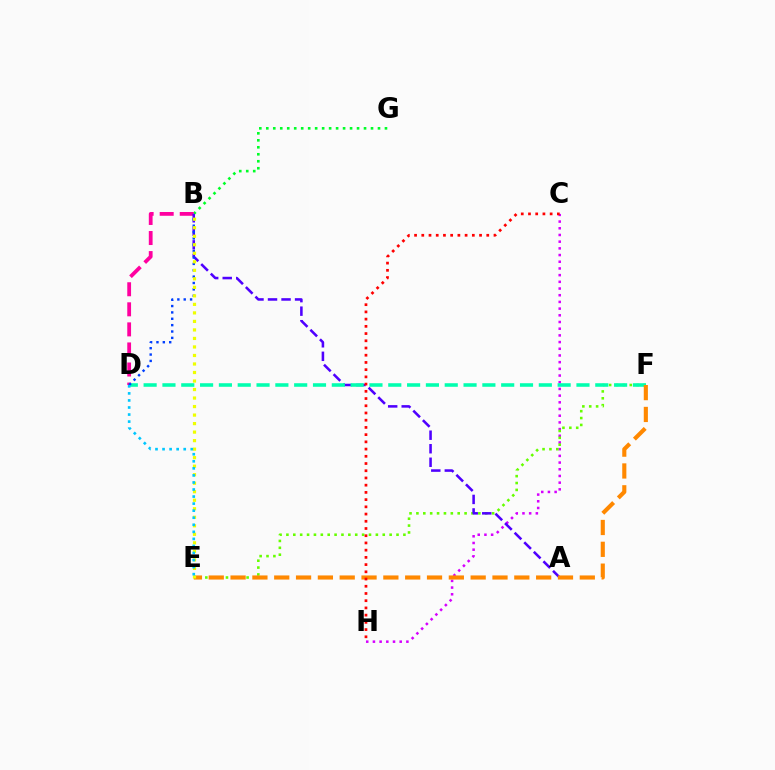{('C', 'H'): [{'color': '#d600ff', 'line_style': 'dotted', 'thickness': 1.82}, {'color': '#ff0000', 'line_style': 'dotted', 'thickness': 1.96}], ('B', 'G'): [{'color': '#00ff27', 'line_style': 'dotted', 'thickness': 1.9}], ('B', 'D'): [{'color': '#ff00a0', 'line_style': 'dashed', 'thickness': 2.73}, {'color': '#003fff', 'line_style': 'dotted', 'thickness': 1.73}], ('E', 'F'): [{'color': '#66ff00', 'line_style': 'dotted', 'thickness': 1.87}, {'color': '#ff8800', 'line_style': 'dashed', 'thickness': 2.97}], ('A', 'B'): [{'color': '#4f00ff', 'line_style': 'dashed', 'thickness': 1.84}], ('D', 'F'): [{'color': '#00ffaf', 'line_style': 'dashed', 'thickness': 2.56}], ('B', 'E'): [{'color': '#eeff00', 'line_style': 'dotted', 'thickness': 2.31}], ('D', 'E'): [{'color': '#00c7ff', 'line_style': 'dotted', 'thickness': 1.92}]}